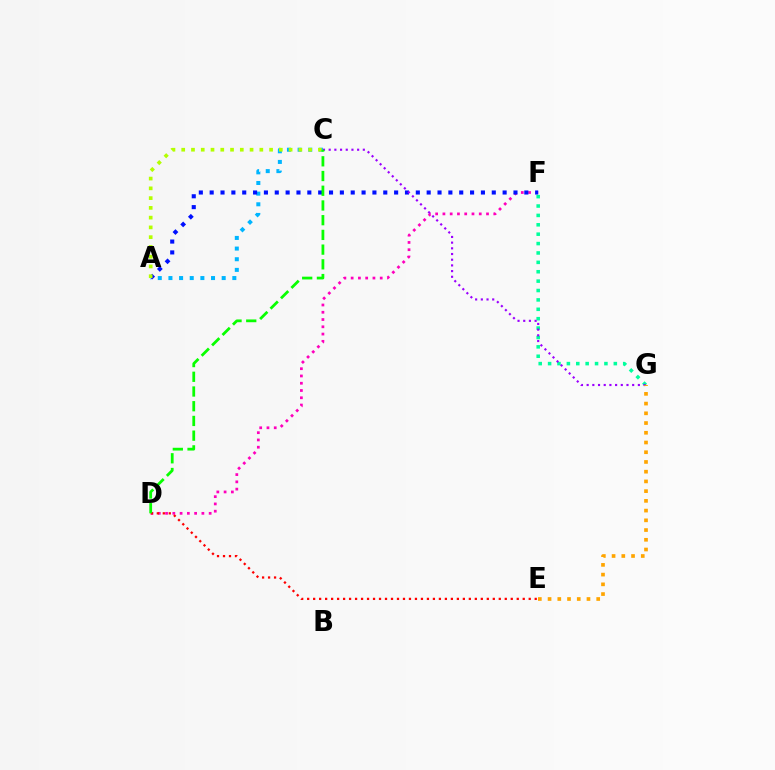{('A', 'C'): [{'color': '#00b5ff', 'line_style': 'dotted', 'thickness': 2.89}, {'color': '#b3ff00', 'line_style': 'dotted', 'thickness': 2.65}], ('D', 'F'): [{'color': '#ff00bd', 'line_style': 'dotted', 'thickness': 1.97}], ('D', 'E'): [{'color': '#ff0000', 'line_style': 'dotted', 'thickness': 1.63}], ('A', 'F'): [{'color': '#0010ff', 'line_style': 'dotted', 'thickness': 2.95}], ('F', 'G'): [{'color': '#00ff9d', 'line_style': 'dotted', 'thickness': 2.55}], ('C', 'G'): [{'color': '#9b00ff', 'line_style': 'dotted', 'thickness': 1.55}], ('E', 'G'): [{'color': '#ffa500', 'line_style': 'dotted', 'thickness': 2.64}], ('C', 'D'): [{'color': '#08ff00', 'line_style': 'dashed', 'thickness': 2.0}]}